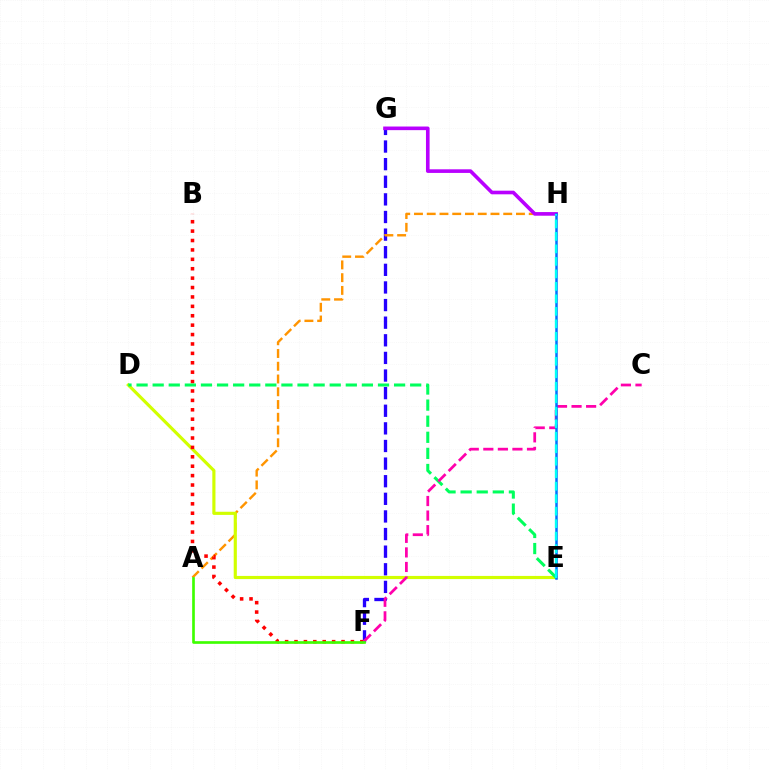{('F', 'G'): [{'color': '#2500ff', 'line_style': 'dashed', 'thickness': 2.39}], ('A', 'H'): [{'color': '#ff9400', 'line_style': 'dashed', 'thickness': 1.73}], ('D', 'E'): [{'color': '#d1ff00', 'line_style': 'solid', 'thickness': 2.27}, {'color': '#00ff5c', 'line_style': 'dashed', 'thickness': 2.19}], ('B', 'F'): [{'color': '#ff0000', 'line_style': 'dotted', 'thickness': 2.56}], ('C', 'F'): [{'color': '#ff00ac', 'line_style': 'dashed', 'thickness': 1.98}], ('A', 'F'): [{'color': '#3dff00', 'line_style': 'solid', 'thickness': 1.92}], ('G', 'H'): [{'color': '#b900ff', 'line_style': 'solid', 'thickness': 2.61}], ('E', 'H'): [{'color': '#0074ff', 'line_style': 'solid', 'thickness': 1.81}, {'color': '#00fff6', 'line_style': 'dashed', 'thickness': 1.7}]}